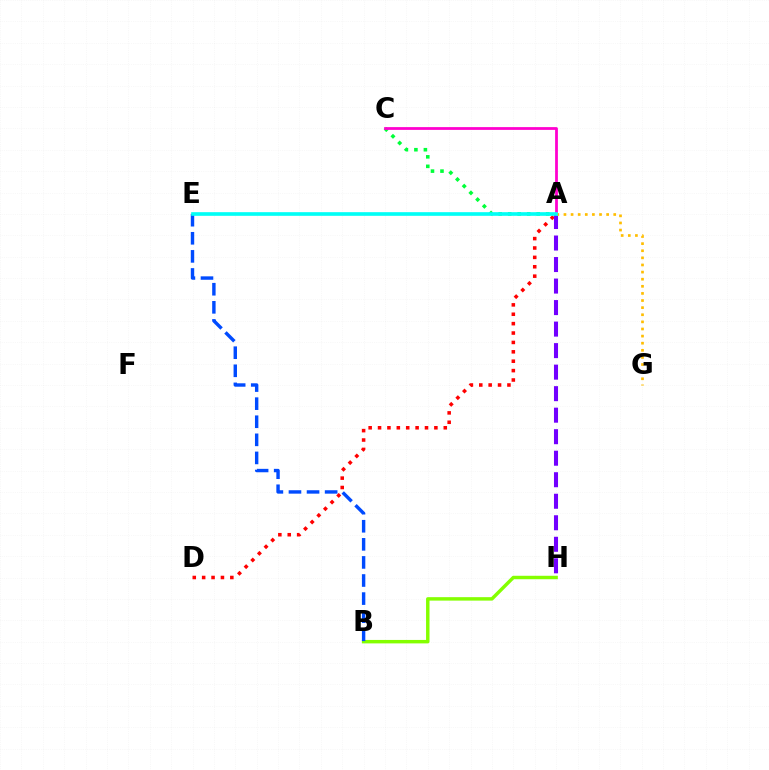{('B', 'H'): [{'color': '#84ff00', 'line_style': 'solid', 'thickness': 2.48}], ('A', 'D'): [{'color': '#ff0000', 'line_style': 'dotted', 'thickness': 2.55}], ('A', 'C'): [{'color': '#00ff39', 'line_style': 'dotted', 'thickness': 2.58}, {'color': '#ff00cf', 'line_style': 'solid', 'thickness': 2.0}], ('A', 'H'): [{'color': '#7200ff', 'line_style': 'dashed', 'thickness': 2.92}], ('A', 'G'): [{'color': '#ffbd00', 'line_style': 'dotted', 'thickness': 1.93}], ('B', 'E'): [{'color': '#004bff', 'line_style': 'dashed', 'thickness': 2.46}], ('A', 'E'): [{'color': '#00fff6', 'line_style': 'solid', 'thickness': 2.63}]}